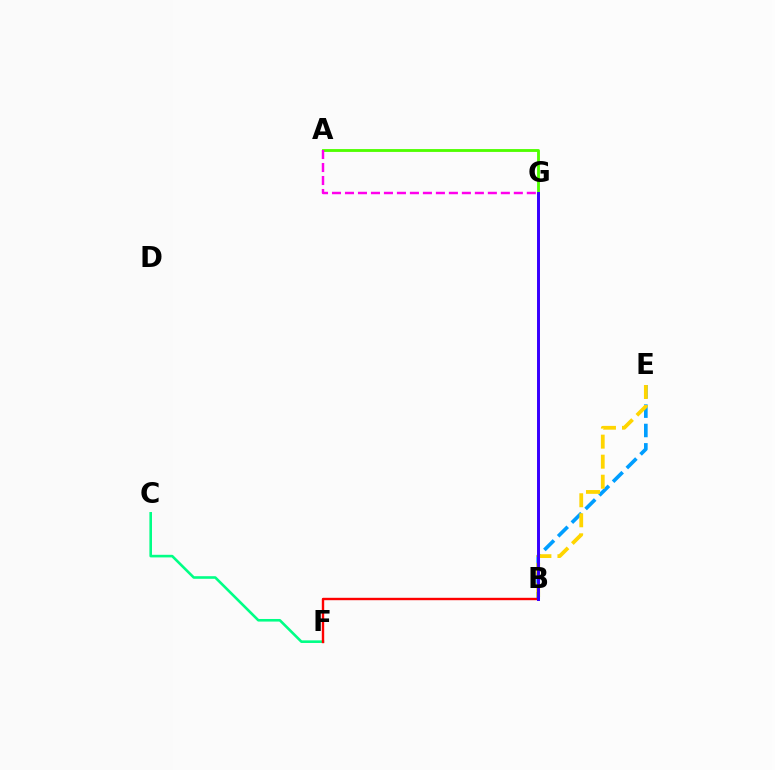{('B', 'E'): [{'color': '#009eff', 'line_style': 'dashed', 'thickness': 2.63}, {'color': '#ffd500', 'line_style': 'dashed', 'thickness': 2.72}], ('C', 'F'): [{'color': '#00ff86', 'line_style': 'solid', 'thickness': 1.87}], ('A', 'G'): [{'color': '#4fff00', 'line_style': 'solid', 'thickness': 2.05}, {'color': '#ff00ed', 'line_style': 'dashed', 'thickness': 1.76}], ('B', 'F'): [{'color': '#ff0000', 'line_style': 'solid', 'thickness': 1.72}], ('B', 'G'): [{'color': '#3700ff', 'line_style': 'solid', 'thickness': 2.14}]}